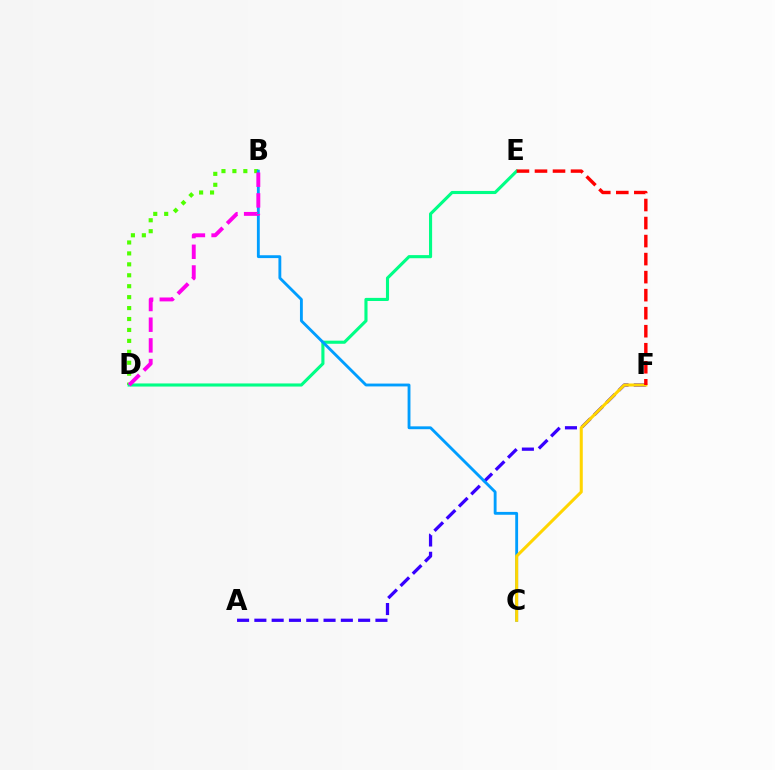{('B', 'D'): [{'color': '#4fff00', 'line_style': 'dotted', 'thickness': 2.97}, {'color': '#ff00ed', 'line_style': 'dashed', 'thickness': 2.81}], ('D', 'E'): [{'color': '#00ff86', 'line_style': 'solid', 'thickness': 2.24}], ('A', 'F'): [{'color': '#3700ff', 'line_style': 'dashed', 'thickness': 2.35}], ('B', 'C'): [{'color': '#009eff', 'line_style': 'solid', 'thickness': 2.05}], ('C', 'F'): [{'color': '#ffd500', 'line_style': 'solid', 'thickness': 2.19}], ('E', 'F'): [{'color': '#ff0000', 'line_style': 'dashed', 'thickness': 2.45}]}